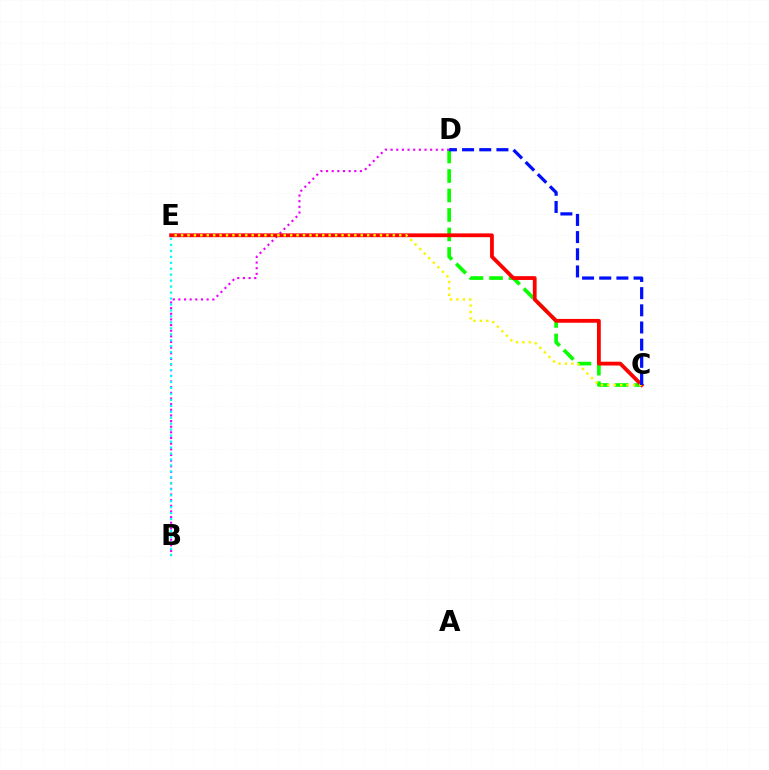{('C', 'D'): [{'color': '#08ff00', 'line_style': 'dashed', 'thickness': 2.65}, {'color': '#0010ff', 'line_style': 'dashed', 'thickness': 2.33}], ('B', 'D'): [{'color': '#ee00ff', 'line_style': 'dotted', 'thickness': 1.53}], ('C', 'E'): [{'color': '#ff0000', 'line_style': 'solid', 'thickness': 2.73}, {'color': '#fcf500', 'line_style': 'dotted', 'thickness': 1.74}], ('B', 'E'): [{'color': '#00fff6', 'line_style': 'dotted', 'thickness': 1.62}]}